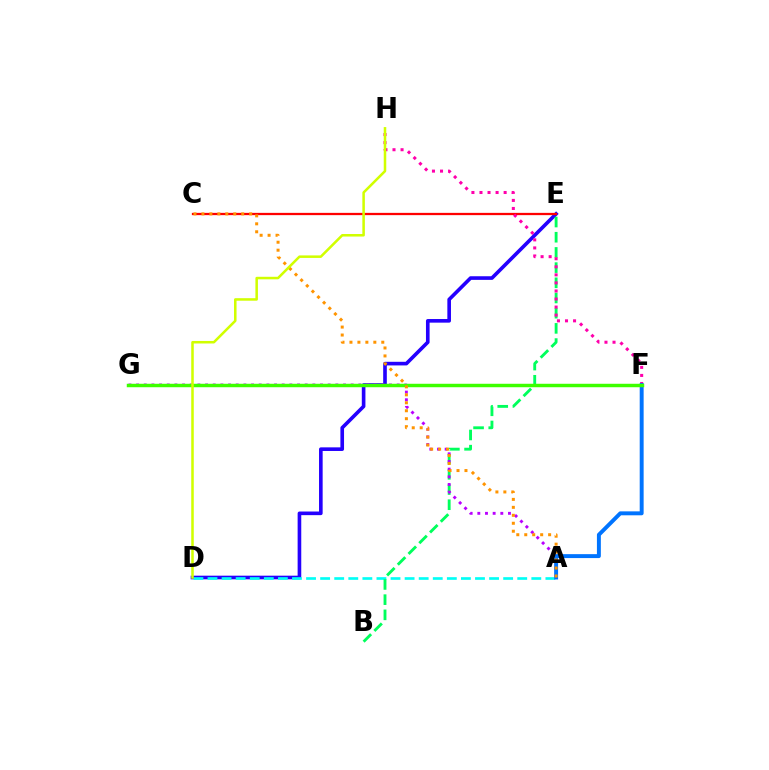{('D', 'E'): [{'color': '#2500ff', 'line_style': 'solid', 'thickness': 2.61}], ('A', 'D'): [{'color': '#00fff6', 'line_style': 'dashed', 'thickness': 1.91}], ('B', 'E'): [{'color': '#00ff5c', 'line_style': 'dashed', 'thickness': 2.06}], ('C', 'E'): [{'color': '#ff0000', 'line_style': 'solid', 'thickness': 1.64}], ('F', 'H'): [{'color': '#ff00ac', 'line_style': 'dotted', 'thickness': 2.19}], ('A', 'G'): [{'color': '#b900ff', 'line_style': 'dotted', 'thickness': 2.08}], ('A', 'F'): [{'color': '#0074ff', 'line_style': 'solid', 'thickness': 2.83}], ('F', 'G'): [{'color': '#3dff00', 'line_style': 'solid', 'thickness': 2.49}], ('A', 'C'): [{'color': '#ff9400', 'line_style': 'dotted', 'thickness': 2.16}], ('D', 'H'): [{'color': '#d1ff00', 'line_style': 'solid', 'thickness': 1.82}]}